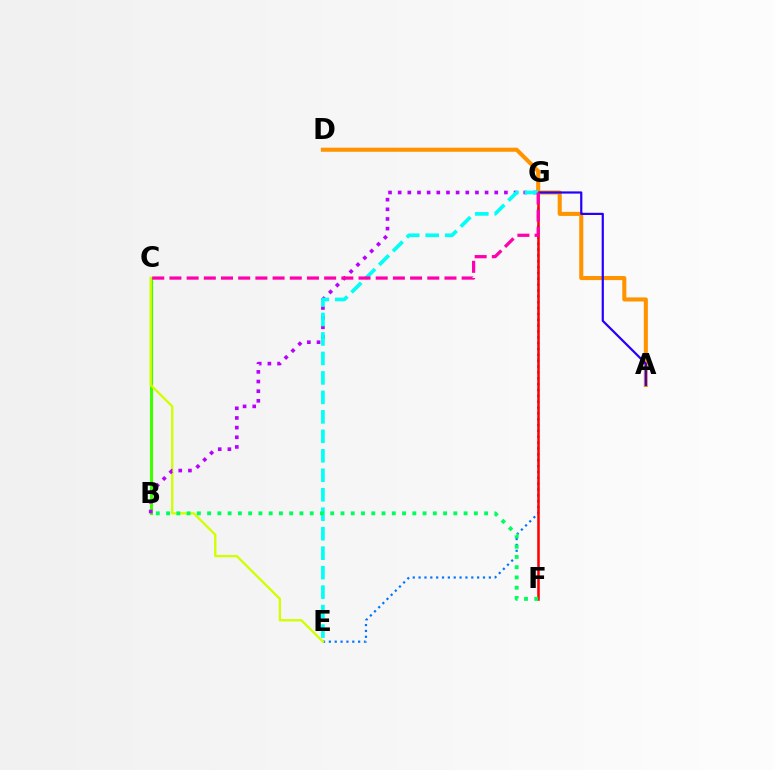{('A', 'D'): [{'color': '#ff9400', 'line_style': 'solid', 'thickness': 2.94}], ('E', 'G'): [{'color': '#0074ff', 'line_style': 'dotted', 'thickness': 1.59}, {'color': '#00fff6', 'line_style': 'dashed', 'thickness': 2.65}], ('B', 'C'): [{'color': '#3dff00', 'line_style': 'solid', 'thickness': 2.23}], ('F', 'G'): [{'color': '#ff0000', 'line_style': 'solid', 'thickness': 1.83}], ('C', 'E'): [{'color': '#d1ff00', 'line_style': 'solid', 'thickness': 1.68}], ('A', 'G'): [{'color': '#2500ff', 'line_style': 'solid', 'thickness': 1.59}], ('B', 'G'): [{'color': '#b900ff', 'line_style': 'dotted', 'thickness': 2.62}], ('C', 'G'): [{'color': '#ff00ac', 'line_style': 'dashed', 'thickness': 2.34}], ('B', 'F'): [{'color': '#00ff5c', 'line_style': 'dotted', 'thickness': 2.79}]}